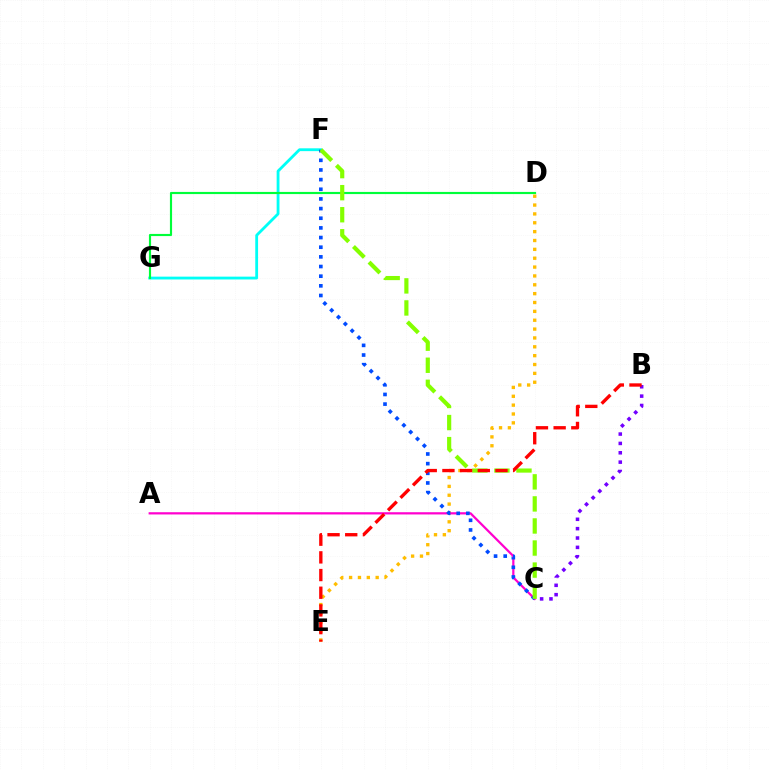{('F', 'G'): [{'color': '#00fff6', 'line_style': 'solid', 'thickness': 2.03}], ('D', 'G'): [{'color': '#00ff39', 'line_style': 'solid', 'thickness': 1.55}], ('D', 'E'): [{'color': '#ffbd00', 'line_style': 'dotted', 'thickness': 2.41}], ('A', 'C'): [{'color': '#ff00cf', 'line_style': 'solid', 'thickness': 1.6}], ('C', 'F'): [{'color': '#004bff', 'line_style': 'dotted', 'thickness': 2.62}, {'color': '#84ff00', 'line_style': 'dashed', 'thickness': 3.0}], ('B', 'C'): [{'color': '#7200ff', 'line_style': 'dotted', 'thickness': 2.54}], ('B', 'E'): [{'color': '#ff0000', 'line_style': 'dashed', 'thickness': 2.4}]}